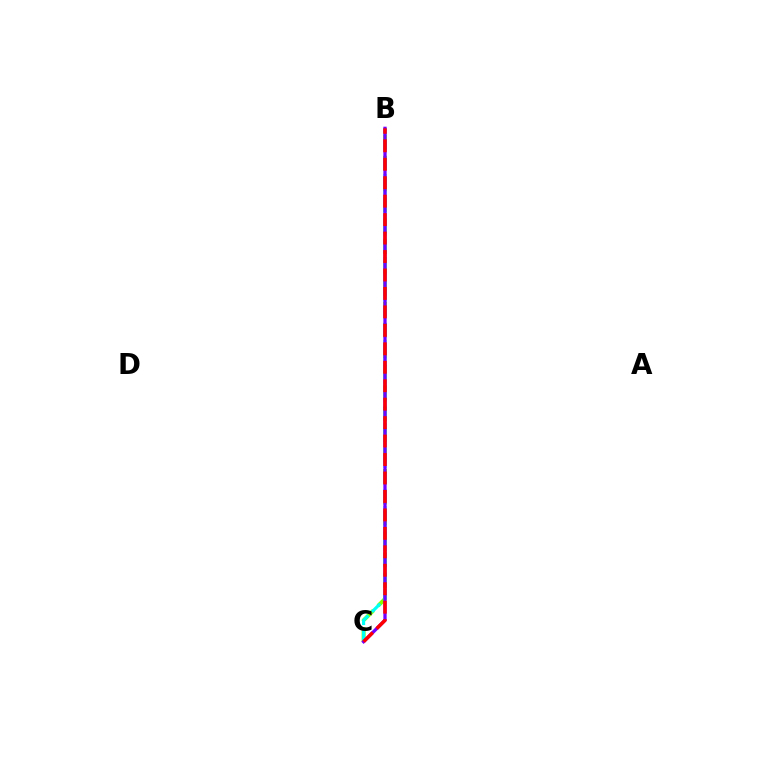{('B', 'C'): [{'color': '#84ff00', 'line_style': 'dashed', 'thickness': 2.84}, {'color': '#00fff6', 'line_style': 'dashed', 'thickness': 2.26}, {'color': '#7200ff', 'line_style': 'solid', 'thickness': 2.36}, {'color': '#ff0000', 'line_style': 'dashed', 'thickness': 2.51}]}